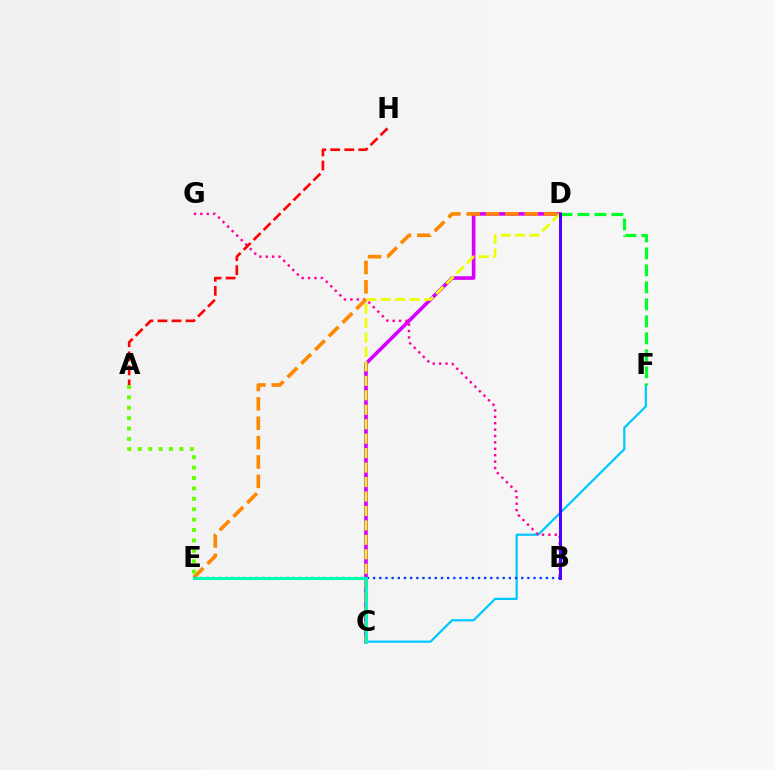{('C', 'F'): [{'color': '#00c7ff', 'line_style': 'solid', 'thickness': 1.6}], ('C', 'D'): [{'color': '#d600ff', 'line_style': 'solid', 'thickness': 2.61}, {'color': '#eeff00', 'line_style': 'dashed', 'thickness': 1.96}], ('B', 'G'): [{'color': '#ff00a0', 'line_style': 'dotted', 'thickness': 1.74}], ('D', 'F'): [{'color': '#00ff27', 'line_style': 'dashed', 'thickness': 2.31}], ('D', 'E'): [{'color': '#ff8800', 'line_style': 'dashed', 'thickness': 2.63}], ('B', 'E'): [{'color': '#003fff', 'line_style': 'dotted', 'thickness': 1.68}], ('C', 'E'): [{'color': '#00ffaf', 'line_style': 'solid', 'thickness': 2.19}], ('A', 'E'): [{'color': '#66ff00', 'line_style': 'dotted', 'thickness': 2.83}], ('A', 'H'): [{'color': '#ff0000', 'line_style': 'dashed', 'thickness': 1.91}], ('B', 'D'): [{'color': '#4f00ff', 'line_style': 'solid', 'thickness': 2.17}]}